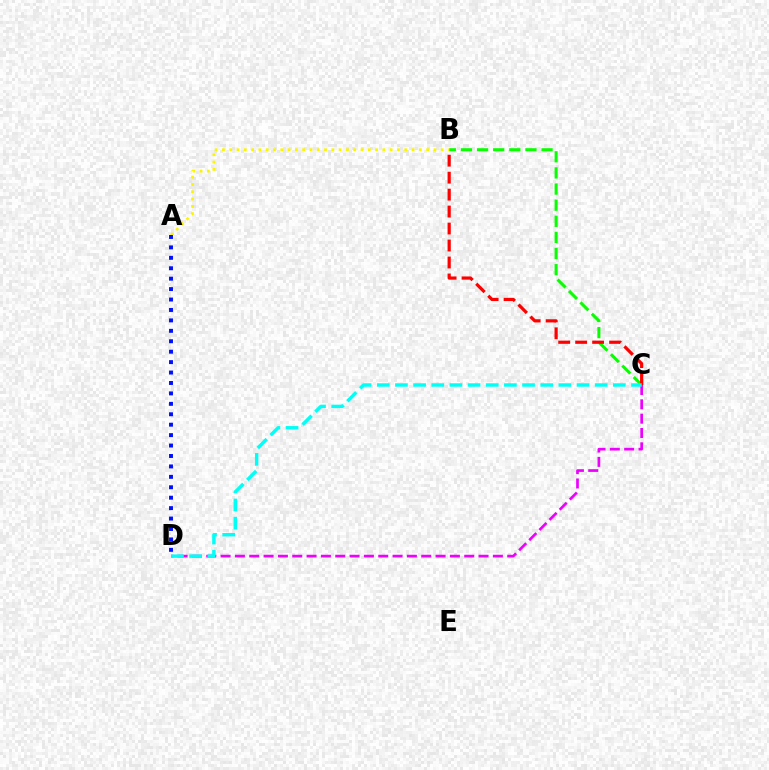{('C', 'D'): [{'color': '#ee00ff', 'line_style': 'dashed', 'thickness': 1.95}, {'color': '#00fff6', 'line_style': 'dashed', 'thickness': 2.47}], ('B', 'C'): [{'color': '#08ff00', 'line_style': 'dashed', 'thickness': 2.19}, {'color': '#ff0000', 'line_style': 'dashed', 'thickness': 2.31}], ('A', 'B'): [{'color': '#fcf500', 'line_style': 'dotted', 'thickness': 1.98}], ('A', 'D'): [{'color': '#0010ff', 'line_style': 'dotted', 'thickness': 2.83}]}